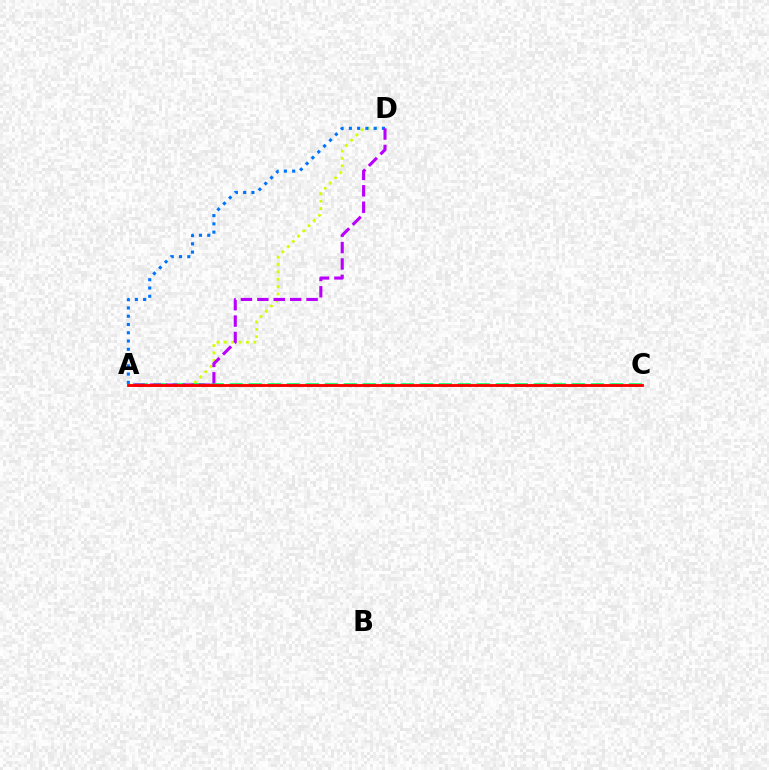{('A', 'D'): [{'color': '#d1ff00', 'line_style': 'dotted', 'thickness': 2.0}, {'color': '#0074ff', 'line_style': 'dotted', 'thickness': 2.25}, {'color': '#b900ff', 'line_style': 'dashed', 'thickness': 2.23}], ('A', 'C'): [{'color': '#00ff5c', 'line_style': 'dashed', 'thickness': 2.58}, {'color': '#ff0000', 'line_style': 'solid', 'thickness': 2.05}]}